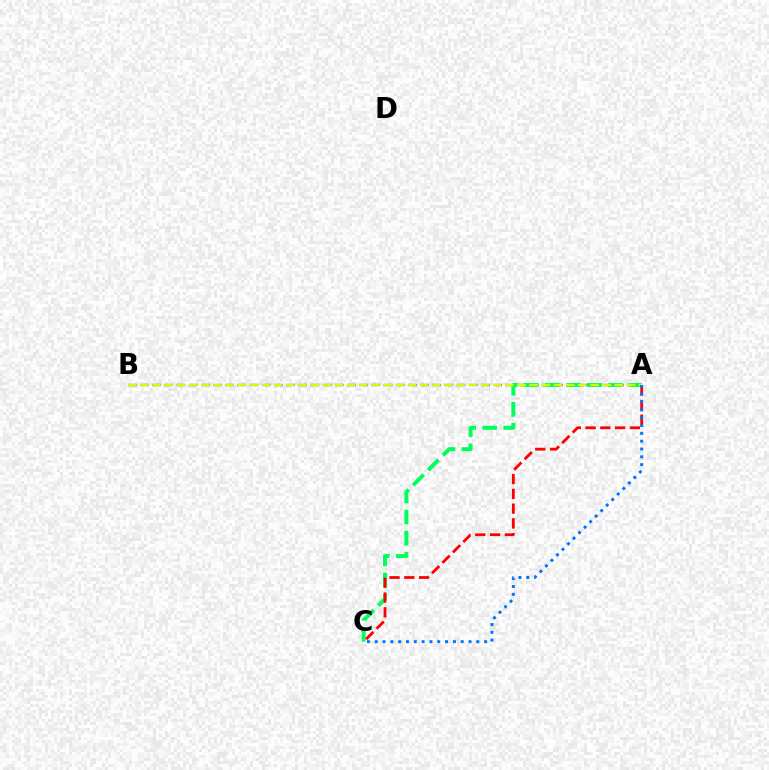{('A', 'B'): [{'color': '#b900ff', 'line_style': 'dashed', 'thickness': 1.65}, {'color': '#d1ff00', 'line_style': 'dashed', 'thickness': 1.65}], ('A', 'C'): [{'color': '#00ff5c', 'line_style': 'dashed', 'thickness': 2.86}, {'color': '#ff0000', 'line_style': 'dashed', 'thickness': 2.01}, {'color': '#0074ff', 'line_style': 'dotted', 'thickness': 2.12}]}